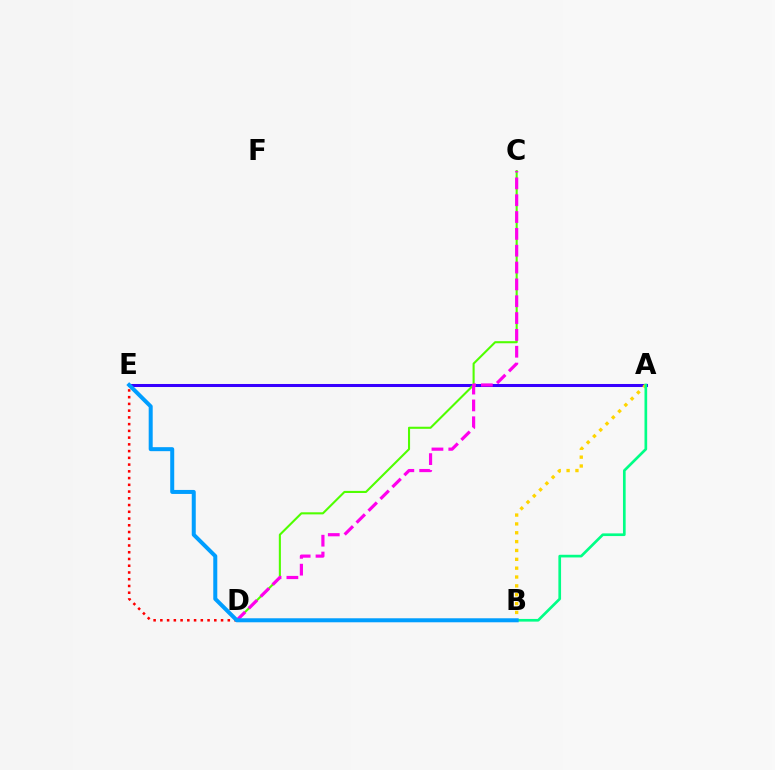{('A', 'E'): [{'color': '#3700ff', 'line_style': 'solid', 'thickness': 2.18}], ('A', 'B'): [{'color': '#ffd500', 'line_style': 'dotted', 'thickness': 2.4}, {'color': '#00ff86', 'line_style': 'solid', 'thickness': 1.93}], ('C', 'D'): [{'color': '#4fff00', 'line_style': 'solid', 'thickness': 1.51}, {'color': '#ff00ed', 'line_style': 'dashed', 'thickness': 2.29}], ('D', 'E'): [{'color': '#ff0000', 'line_style': 'dotted', 'thickness': 1.83}], ('B', 'E'): [{'color': '#009eff', 'line_style': 'solid', 'thickness': 2.88}]}